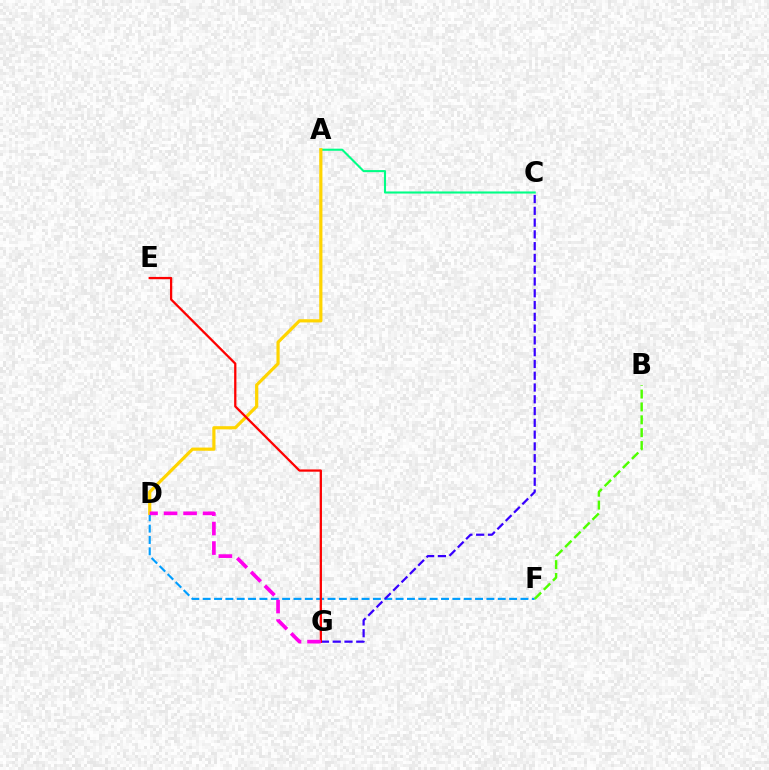{('D', 'F'): [{'color': '#009eff', 'line_style': 'dashed', 'thickness': 1.54}], ('A', 'C'): [{'color': '#00ff86', 'line_style': 'solid', 'thickness': 1.51}], ('C', 'G'): [{'color': '#3700ff', 'line_style': 'dashed', 'thickness': 1.6}], ('A', 'D'): [{'color': '#ffd500', 'line_style': 'solid', 'thickness': 2.3}], ('B', 'F'): [{'color': '#4fff00', 'line_style': 'dashed', 'thickness': 1.75}], ('E', 'G'): [{'color': '#ff0000', 'line_style': 'solid', 'thickness': 1.64}], ('D', 'G'): [{'color': '#ff00ed', 'line_style': 'dashed', 'thickness': 2.65}]}